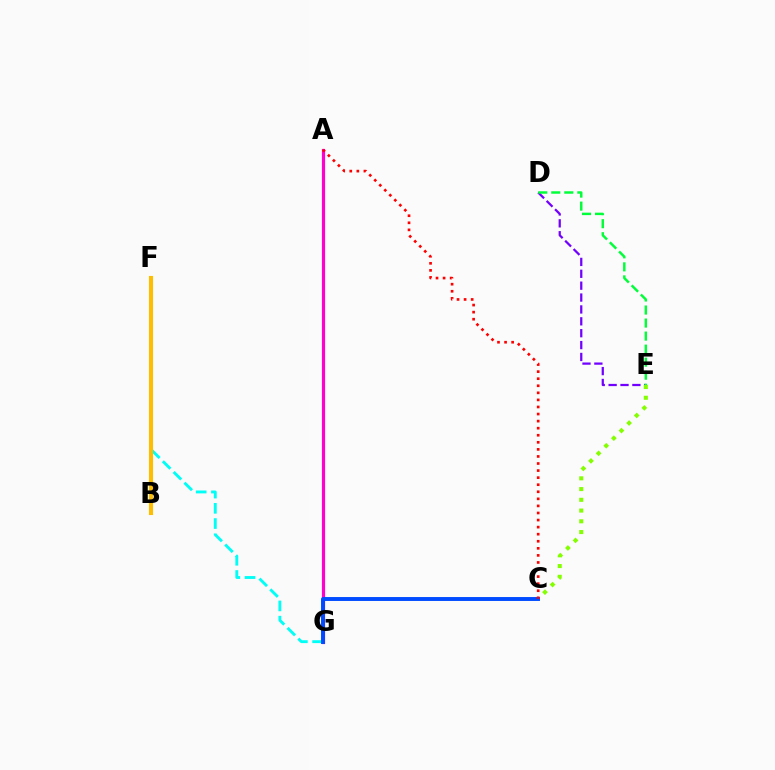{('A', 'G'): [{'color': '#ff00cf', 'line_style': 'solid', 'thickness': 2.3}], ('F', 'G'): [{'color': '#00fff6', 'line_style': 'dashed', 'thickness': 2.07}], ('B', 'F'): [{'color': '#ffbd00', 'line_style': 'solid', 'thickness': 2.96}], ('D', 'E'): [{'color': '#7200ff', 'line_style': 'dashed', 'thickness': 1.61}, {'color': '#00ff39', 'line_style': 'dashed', 'thickness': 1.77}], ('C', 'E'): [{'color': '#84ff00', 'line_style': 'dotted', 'thickness': 2.92}], ('C', 'G'): [{'color': '#004bff', 'line_style': 'solid', 'thickness': 2.82}], ('A', 'C'): [{'color': '#ff0000', 'line_style': 'dotted', 'thickness': 1.92}]}